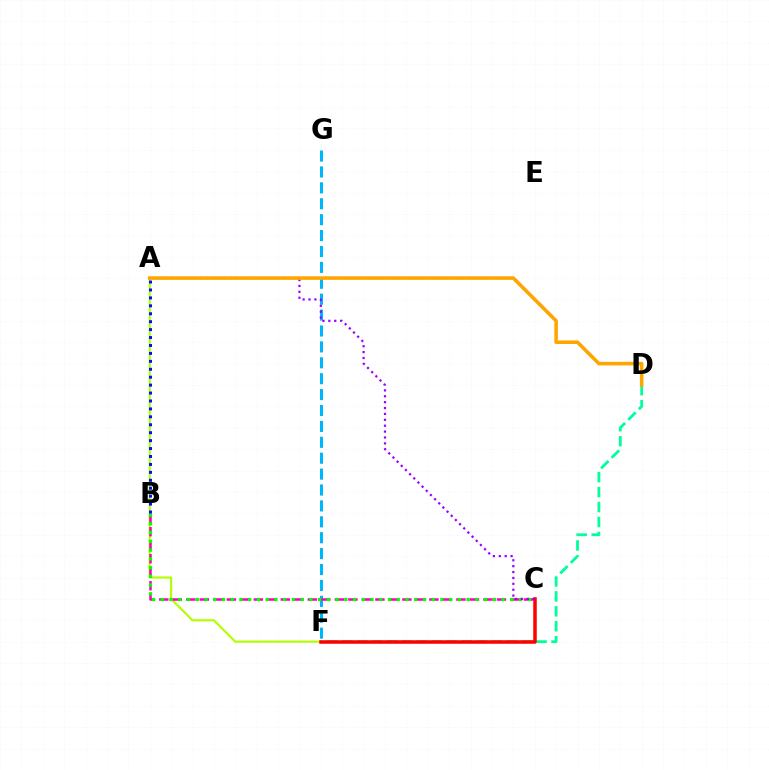{('F', 'G'): [{'color': '#00b5ff', 'line_style': 'dashed', 'thickness': 2.16}], ('D', 'F'): [{'color': '#00ff9d', 'line_style': 'dashed', 'thickness': 2.03}], ('A', 'F'): [{'color': '#b3ff00', 'line_style': 'solid', 'thickness': 1.56}], ('B', 'C'): [{'color': '#ff00bd', 'line_style': 'dashed', 'thickness': 1.84}, {'color': '#08ff00', 'line_style': 'dotted', 'thickness': 2.37}], ('C', 'F'): [{'color': '#ff0000', 'line_style': 'solid', 'thickness': 2.54}], ('A', 'C'): [{'color': '#9b00ff', 'line_style': 'dotted', 'thickness': 1.6}], ('A', 'D'): [{'color': '#ffa500', 'line_style': 'solid', 'thickness': 2.56}], ('A', 'B'): [{'color': '#0010ff', 'line_style': 'dotted', 'thickness': 2.15}]}